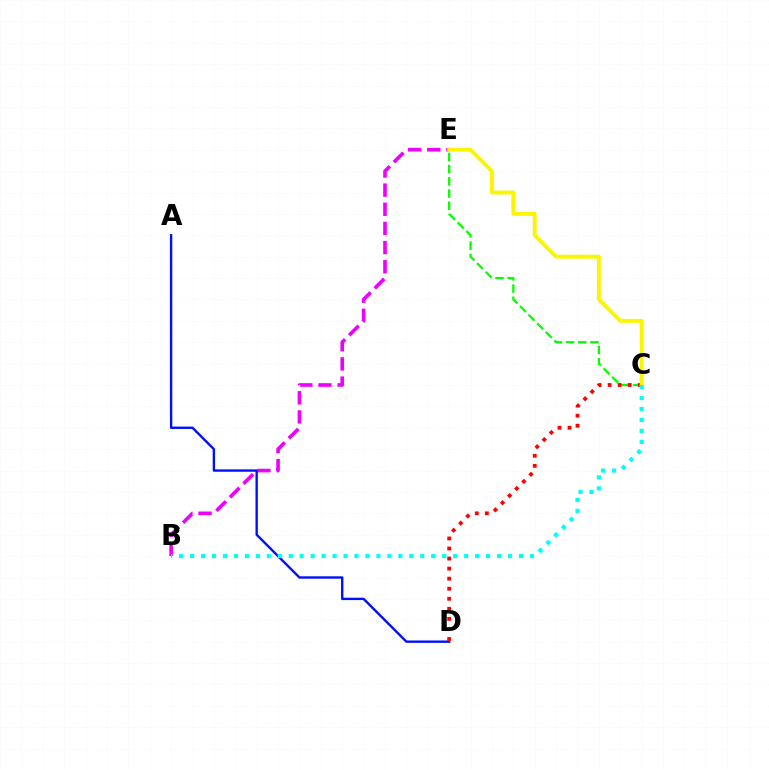{('B', 'E'): [{'color': '#ee00ff', 'line_style': 'dashed', 'thickness': 2.6}], ('A', 'D'): [{'color': '#0010ff', 'line_style': 'solid', 'thickness': 1.72}], ('C', 'E'): [{'color': '#08ff00', 'line_style': 'dashed', 'thickness': 1.66}, {'color': '#fcf500', 'line_style': 'solid', 'thickness': 2.8}], ('C', 'D'): [{'color': '#ff0000', 'line_style': 'dotted', 'thickness': 2.73}], ('B', 'C'): [{'color': '#00fff6', 'line_style': 'dotted', 'thickness': 2.98}]}